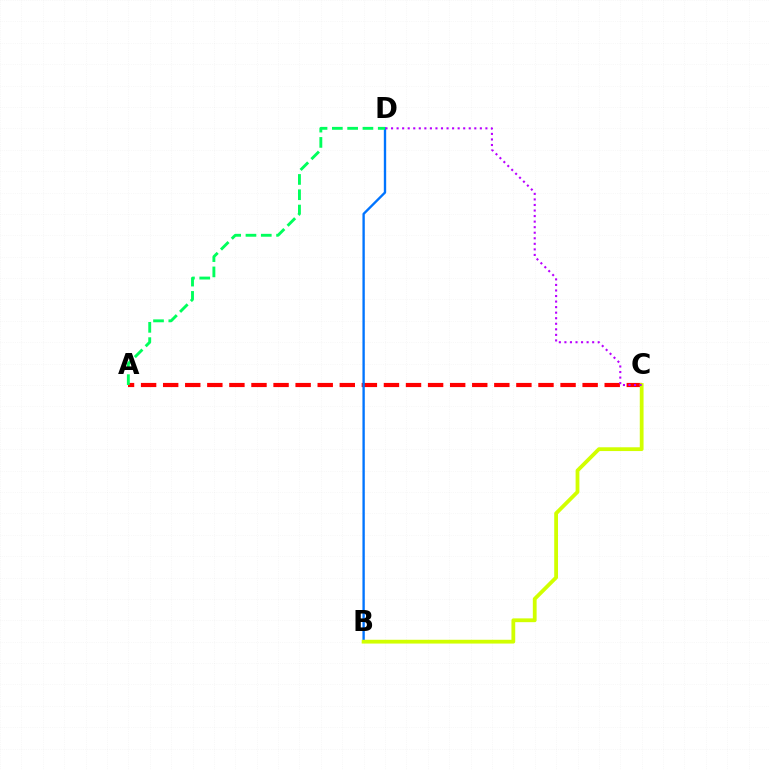{('A', 'C'): [{'color': '#ff0000', 'line_style': 'dashed', 'thickness': 3.0}], ('B', 'D'): [{'color': '#0074ff', 'line_style': 'solid', 'thickness': 1.7}], ('B', 'C'): [{'color': '#d1ff00', 'line_style': 'solid', 'thickness': 2.73}], ('A', 'D'): [{'color': '#00ff5c', 'line_style': 'dashed', 'thickness': 2.08}], ('C', 'D'): [{'color': '#b900ff', 'line_style': 'dotted', 'thickness': 1.51}]}